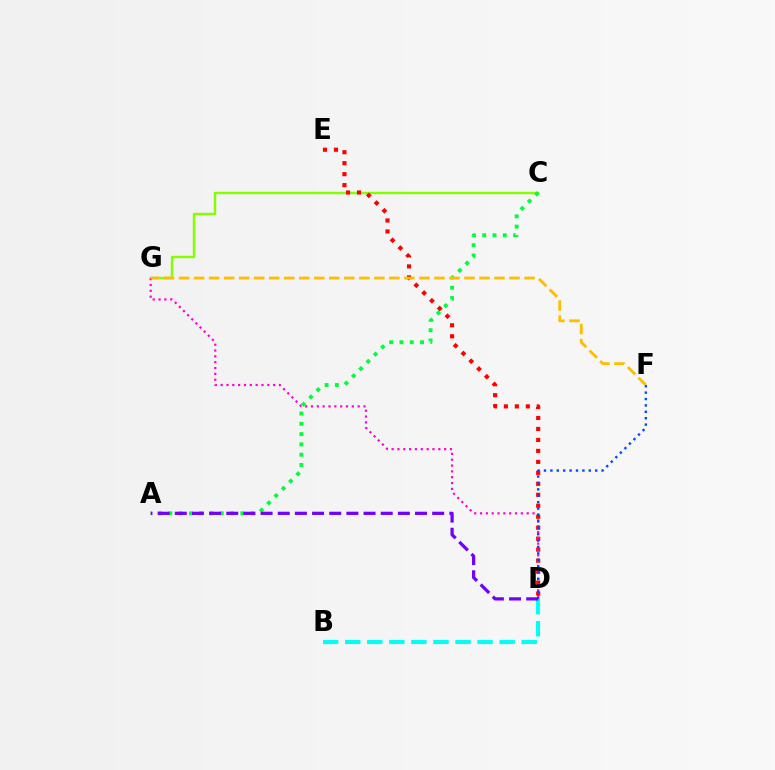{('C', 'G'): [{'color': '#84ff00', 'line_style': 'solid', 'thickness': 1.74}], ('D', 'E'): [{'color': '#ff0000', 'line_style': 'dotted', 'thickness': 2.98}], ('B', 'D'): [{'color': '#00fff6', 'line_style': 'dashed', 'thickness': 3.0}], ('D', 'G'): [{'color': '#ff00cf', 'line_style': 'dotted', 'thickness': 1.58}], ('A', 'C'): [{'color': '#00ff39', 'line_style': 'dotted', 'thickness': 2.79}], ('D', 'F'): [{'color': '#004bff', 'line_style': 'dotted', 'thickness': 1.74}], ('F', 'G'): [{'color': '#ffbd00', 'line_style': 'dashed', 'thickness': 2.04}], ('A', 'D'): [{'color': '#7200ff', 'line_style': 'dashed', 'thickness': 2.33}]}